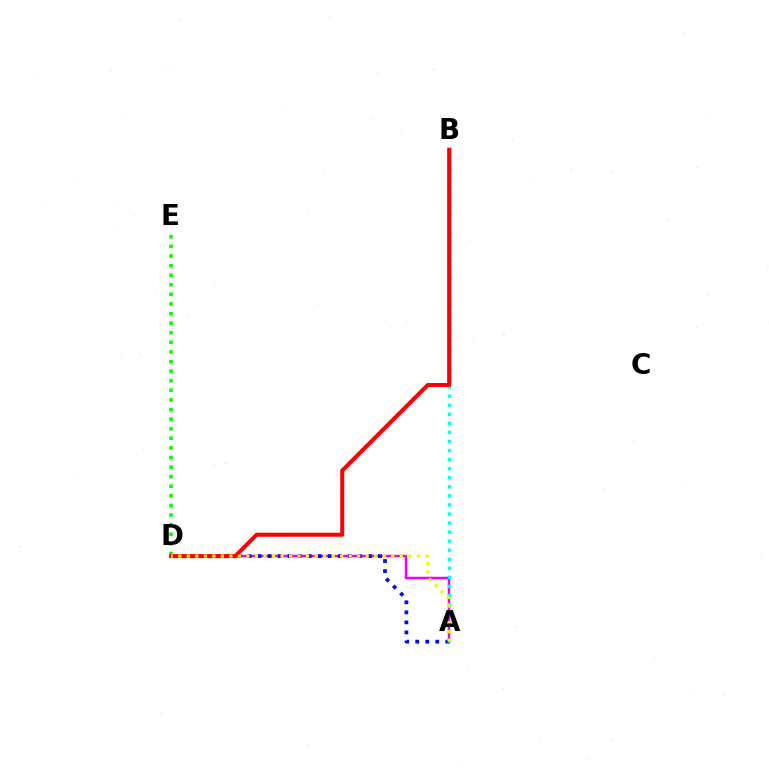{('A', 'D'): [{'color': '#ee00ff', 'line_style': 'solid', 'thickness': 1.8}, {'color': '#0010ff', 'line_style': 'dotted', 'thickness': 2.72}, {'color': '#fcf500', 'line_style': 'dotted', 'thickness': 2.31}], ('A', 'B'): [{'color': '#00fff6', 'line_style': 'dotted', 'thickness': 2.46}], ('D', 'E'): [{'color': '#08ff00', 'line_style': 'dotted', 'thickness': 2.61}], ('B', 'D'): [{'color': '#ff0000', 'line_style': 'solid', 'thickness': 2.9}]}